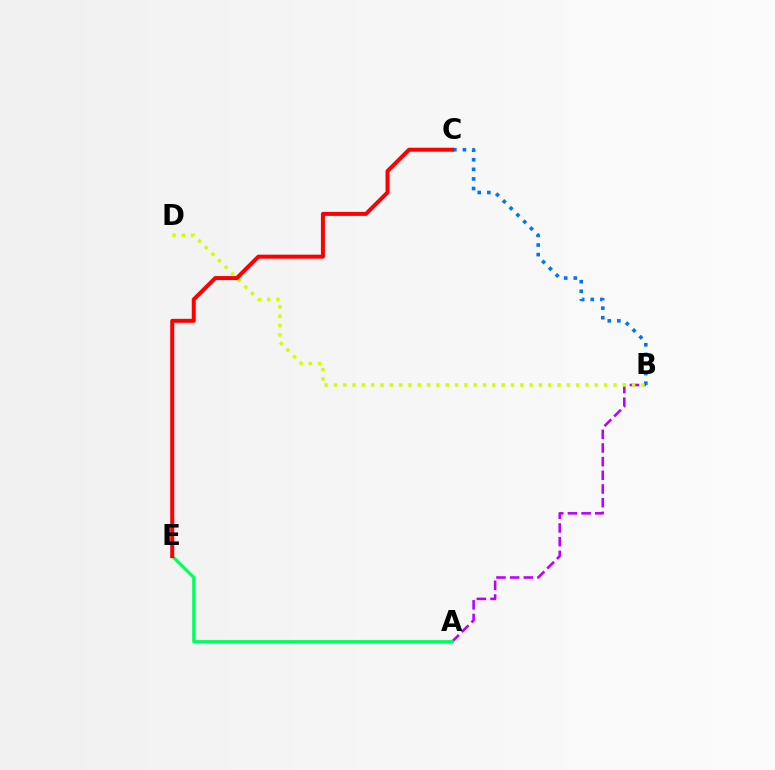{('B', 'C'): [{'color': '#0074ff', 'line_style': 'dotted', 'thickness': 2.61}], ('A', 'B'): [{'color': '#b900ff', 'line_style': 'dashed', 'thickness': 1.86}], ('B', 'D'): [{'color': '#d1ff00', 'line_style': 'dotted', 'thickness': 2.53}], ('A', 'E'): [{'color': '#00ff5c', 'line_style': 'solid', 'thickness': 2.24}], ('C', 'E'): [{'color': '#ff0000', 'line_style': 'solid', 'thickness': 2.88}]}